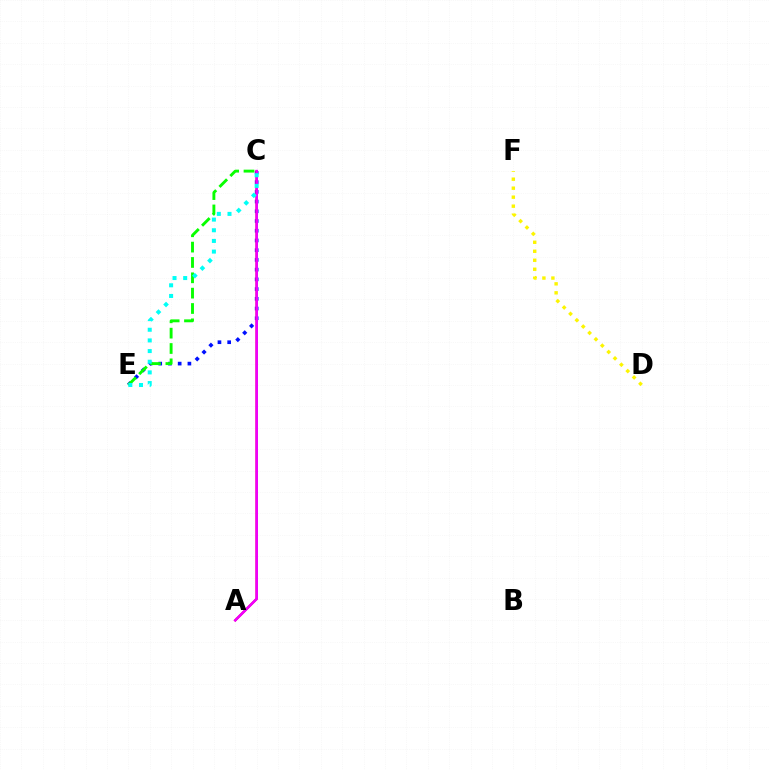{('C', 'E'): [{'color': '#0010ff', 'line_style': 'dotted', 'thickness': 2.64}, {'color': '#08ff00', 'line_style': 'dashed', 'thickness': 2.08}, {'color': '#00fff6', 'line_style': 'dotted', 'thickness': 2.9}], ('A', 'C'): [{'color': '#ff0000', 'line_style': 'solid', 'thickness': 1.59}, {'color': '#ee00ff', 'line_style': 'solid', 'thickness': 1.86}], ('D', 'F'): [{'color': '#fcf500', 'line_style': 'dotted', 'thickness': 2.44}]}